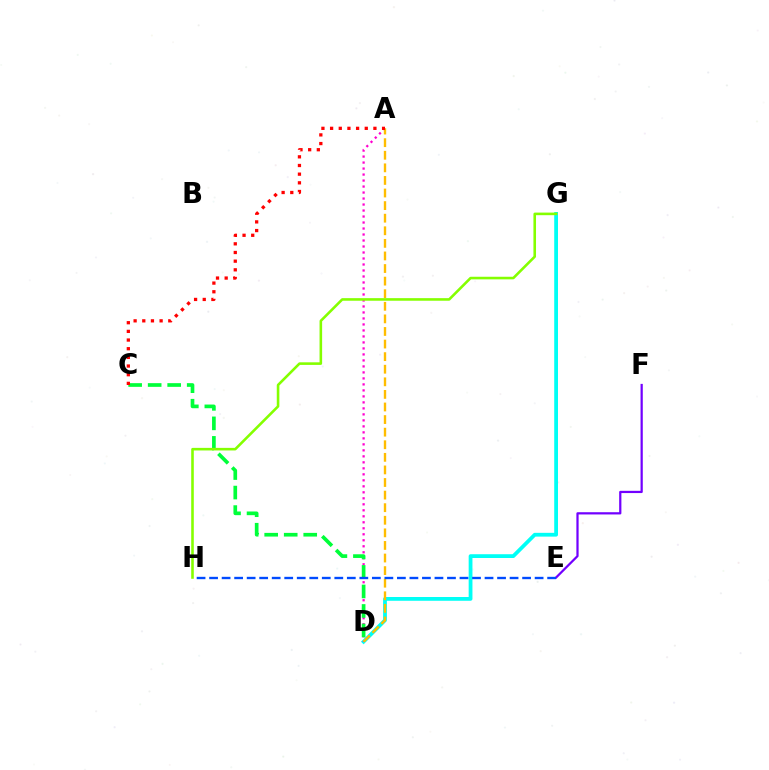{('D', 'G'): [{'color': '#00fff6', 'line_style': 'solid', 'thickness': 2.72}], ('A', 'D'): [{'color': '#ff00cf', 'line_style': 'dotted', 'thickness': 1.63}, {'color': '#ffbd00', 'line_style': 'dashed', 'thickness': 1.71}], ('C', 'D'): [{'color': '#00ff39', 'line_style': 'dashed', 'thickness': 2.65}], ('E', 'F'): [{'color': '#7200ff', 'line_style': 'solid', 'thickness': 1.61}], ('G', 'H'): [{'color': '#84ff00', 'line_style': 'solid', 'thickness': 1.86}], ('E', 'H'): [{'color': '#004bff', 'line_style': 'dashed', 'thickness': 1.7}], ('A', 'C'): [{'color': '#ff0000', 'line_style': 'dotted', 'thickness': 2.35}]}